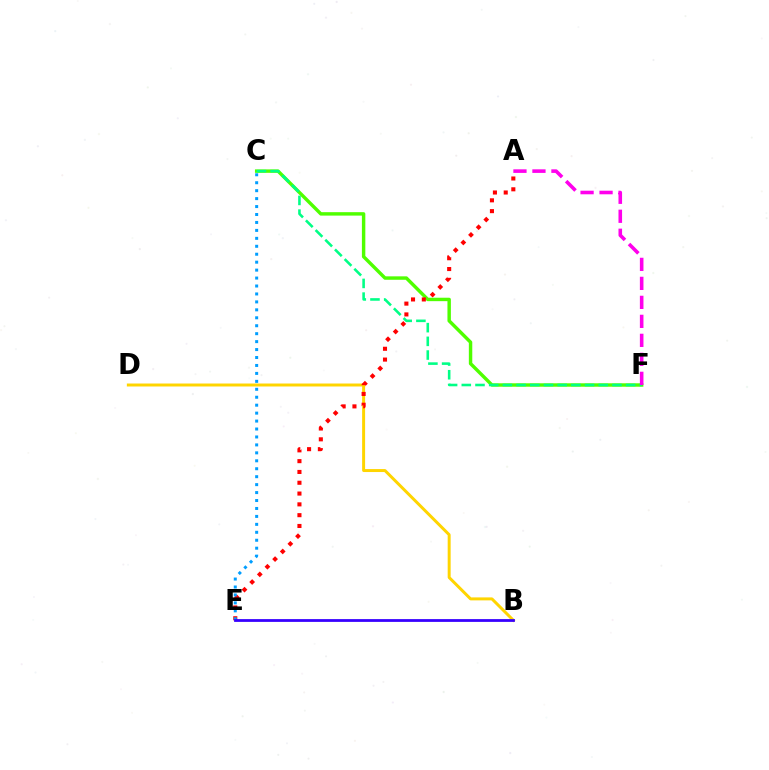{('C', 'F'): [{'color': '#4fff00', 'line_style': 'solid', 'thickness': 2.47}, {'color': '#00ff86', 'line_style': 'dashed', 'thickness': 1.86}], ('B', 'D'): [{'color': '#ffd500', 'line_style': 'solid', 'thickness': 2.14}], ('A', 'E'): [{'color': '#ff0000', 'line_style': 'dotted', 'thickness': 2.94}], ('C', 'E'): [{'color': '#009eff', 'line_style': 'dotted', 'thickness': 2.16}], ('A', 'F'): [{'color': '#ff00ed', 'line_style': 'dashed', 'thickness': 2.58}], ('B', 'E'): [{'color': '#3700ff', 'line_style': 'solid', 'thickness': 2.0}]}